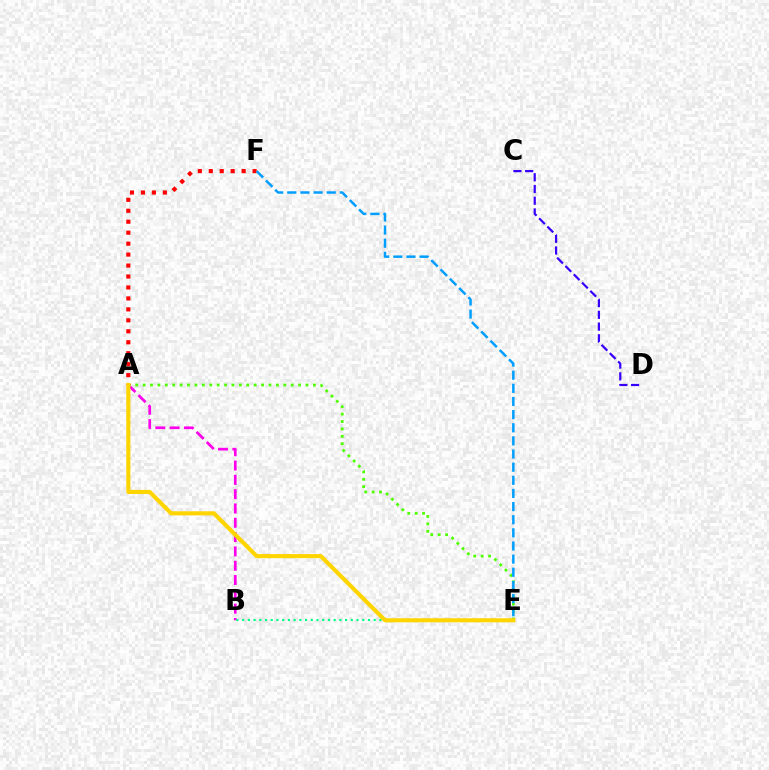{('C', 'D'): [{'color': '#3700ff', 'line_style': 'dashed', 'thickness': 1.59}], ('A', 'B'): [{'color': '#ff00ed', 'line_style': 'dashed', 'thickness': 1.94}], ('A', 'E'): [{'color': '#4fff00', 'line_style': 'dotted', 'thickness': 2.01}, {'color': '#ffd500', 'line_style': 'solid', 'thickness': 2.97}], ('A', 'F'): [{'color': '#ff0000', 'line_style': 'dotted', 'thickness': 2.98}], ('B', 'E'): [{'color': '#00ff86', 'line_style': 'dotted', 'thickness': 1.55}], ('E', 'F'): [{'color': '#009eff', 'line_style': 'dashed', 'thickness': 1.78}]}